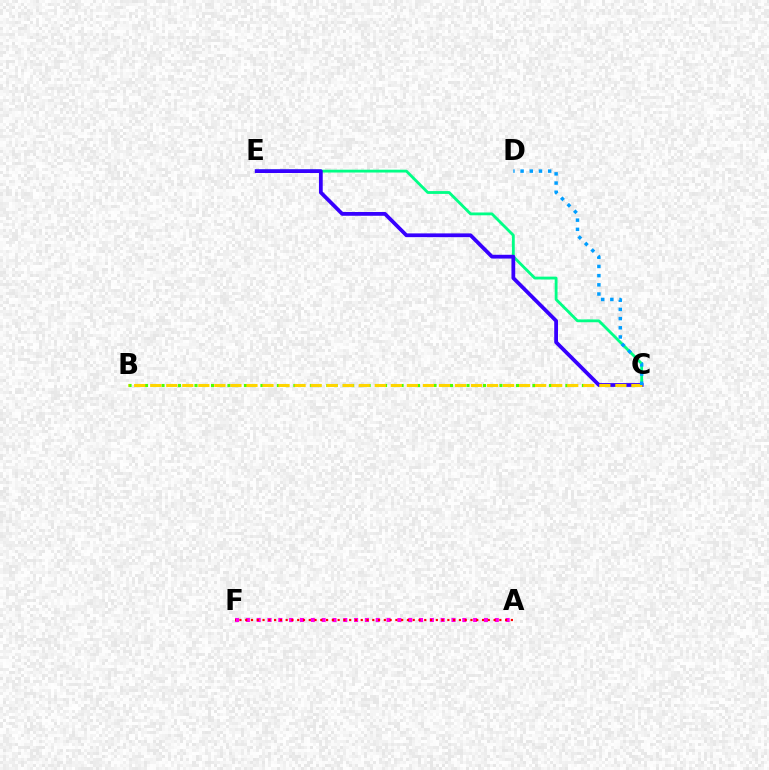{('C', 'E'): [{'color': '#00ff86', 'line_style': 'solid', 'thickness': 2.03}, {'color': '#3700ff', 'line_style': 'solid', 'thickness': 2.71}], ('B', 'C'): [{'color': '#4fff00', 'line_style': 'dotted', 'thickness': 2.24}, {'color': '#ffd500', 'line_style': 'dashed', 'thickness': 2.18}], ('A', 'F'): [{'color': '#ff00ed', 'line_style': 'dotted', 'thickness': 2.94}, {'color': '#ff0000', 'line_style': 'dotted', 'thickness': 1.57}], ('C', 'D'): [{'color': '#009eff', 'line_style': 'dotted', 'thickness': 2.5}]}